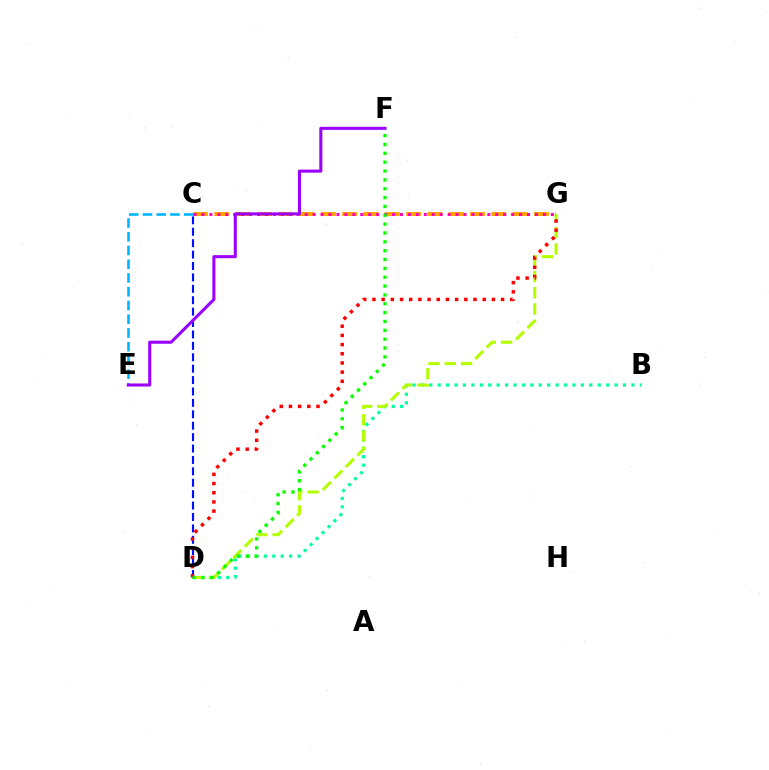{('B', 'D'): [{'color': '#00ff9d', 'line_style': 'dotted', 'thickness': 2.29}], ('C', 'E'): [{'color': '#00b5ff', 'line_style': 'dashed', 'thickness': 1.87}], ('D', 'G'): [{'color': '#b3ff00', 'line_style': 'dashed', 'thickness': 2.21}, {'color': '#ff0000', 'line_style': 'dotted', 'thickness': 2.5}], ('C', 'G'): [{'color': '#ffa500', 'line_style': 'dashed', 'thickness': 2.9}, {'color': '#ff00bd', 'line_style': 'dotted', 'thickness': 2.16}], ('C', 'D'): [{'color': '#0010ff', 'line_style': 'dashed', 'thickness': 1.55}], ('E', 'F'): [{'color': '#9b00ff', 'line_style': 'solid', 'thickness': 2.19}], ('D', 'F'): [{'color': '#08ff00', 'line_style': 'dotted', 'thickness': 2.4}]}